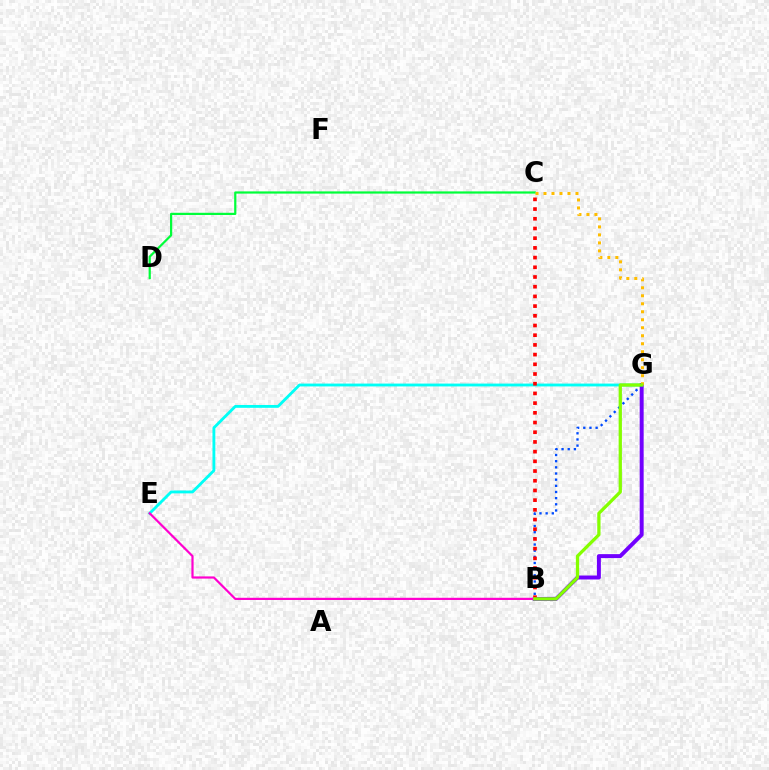{('E', 'G'): [{'color': '#00fff6', 'line_style': 'solid', 'thickness': 2.05}], ('B', 'G'): [{'color': '#7200ff', 'line_style': 'solid', 'thickness': 2.85}, {'color': '#004bff', 'line_style': 'dotted', 'thickness': 1.67}, {'color': '#84ff00', 'line_style': 'solid', 'thickness': 2.35}], ('C', 'D'): [{'color': '#00ff39', 'line_style': 'solid', 'thickness': 1.59}], ('B', 'C'): [{'color': '#ff0000', 'line_style': 'dotted', 'thickness': 2.64}], ('C', 'G'): [{'color': '#ffbd00', 'line_style': 'dotted', 'thickness': 2.17}], ('B', 'E'): [{'color': '#ff00cf', 'line_style': 'solid', 'thickness': 1.58}]}